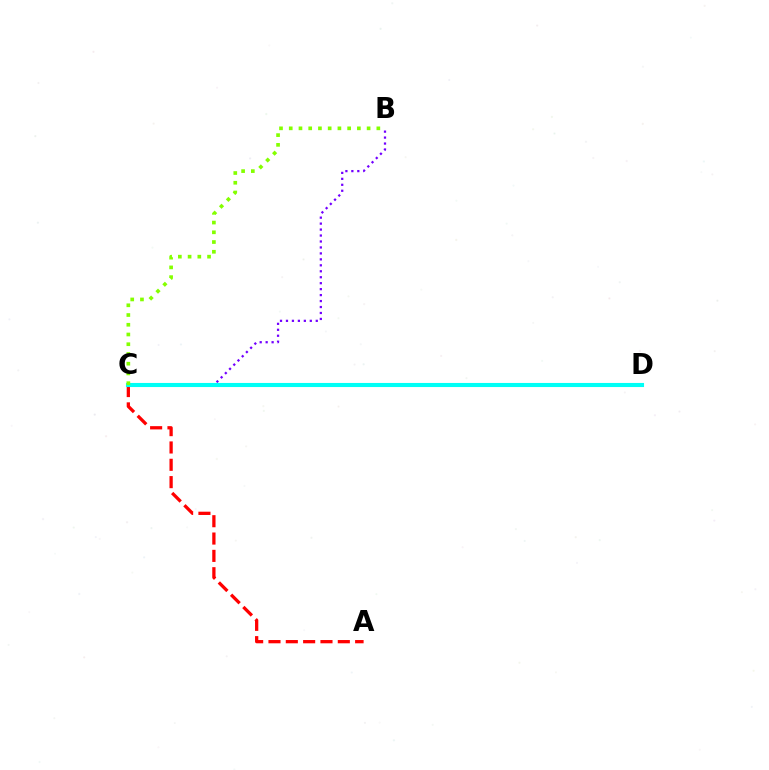{('A', 'C'): [{'color': '#ff0000', 'line_style': 'dashed', 'thickness': 2.35}], ('B', 'C'): [{'color': '#7200ff', 'line_style': 'dotted', 'thickness': 1.62}, {'color': '#84ff00', 'line_style': 'dotted', 'thickness': 2.64}], ('C', 'D'): [{'color': '#00fff6', 'line_style': 'solid', 'thickness': 2.95}]}